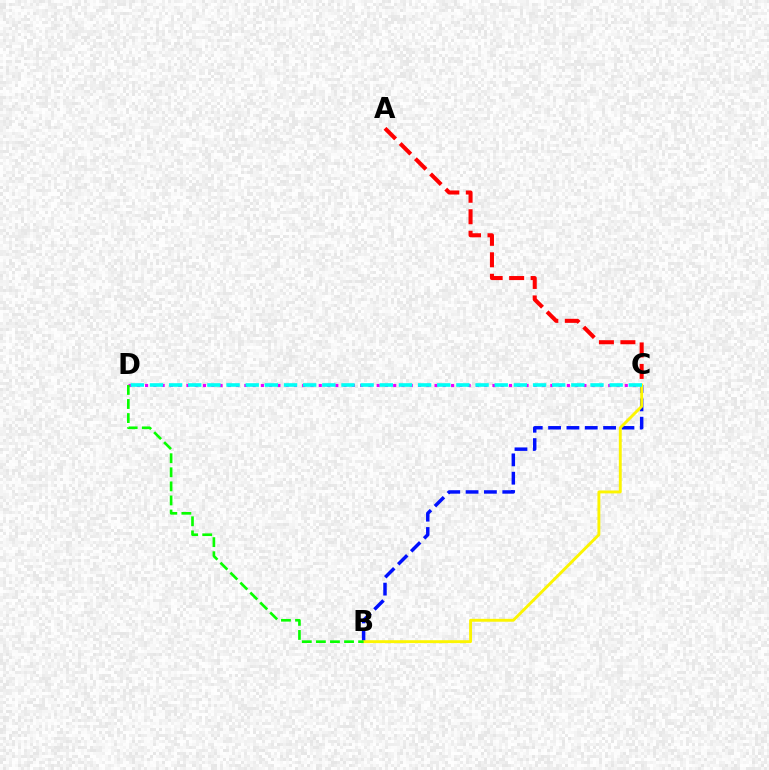{('C', 'D'): [{'color': '#ee00ff', 'line_style': 'dotted', 'thickness': 2.25}, {'color': '#00fff6', 'line_style': 'dashed', 'thickness': 2.6}], ('A', 'C'): [{'color': '#ff0000', 'line_style': 'dashed', 'thickness': 2.92}], ('B', 'C'): [{'color': '#0010ff', 'line_style': 'dashed', 'thickness': 2.49}, {'color': '#fcf500', 'line_style': 'solid', 'thickness': 2.08}], ('B', 'D'): [{'color': '#08ff00', 'line_style': 'dashed', 'thickness': 1.91}]}